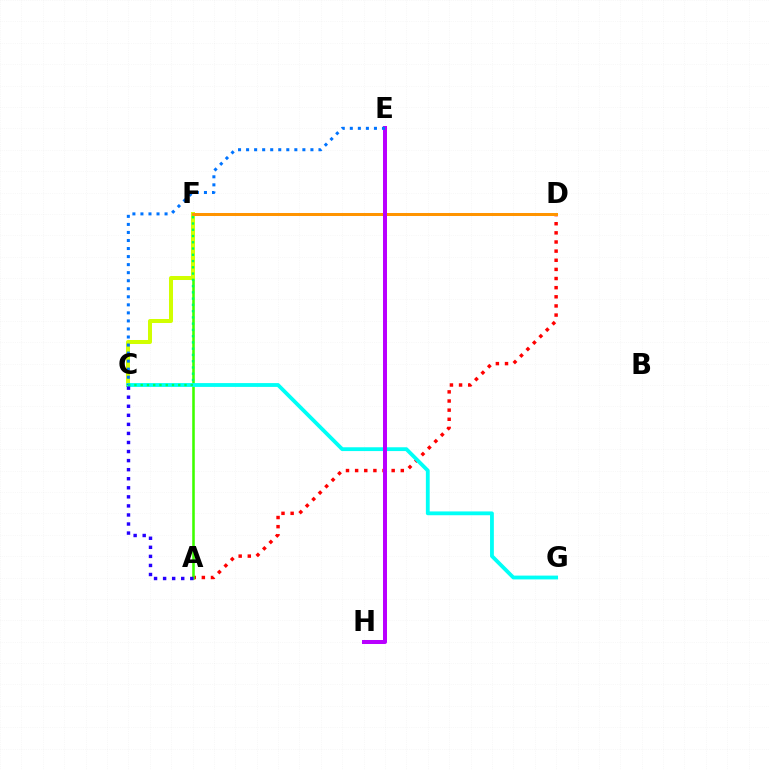{('D', 'F'): [{'color': '#ff00ac', 'line_style': 'dashed', 'thickness': 1.99}, {'color': '#ff9400', 'line_style': 'solid', 'thickness': 2.16}], ('A', 'D'): [{'color': '#ff0000', 'line_style': 'dotted', 'thickness': 2.48}], ('A', 'F'): [{'color': '#3dff00', 'line_style': 'solid', 'thickness': 1.85}], ('C', 'F'): [{'color': '#d1ff00', 'line_style': 'solid', 'thickness': 2.89}, {'color': '#00ff5c', 'line_style': 'dotted', 'thickness': 1.7}], ('C', 'G'): [{'color': '#00fff6', 'line_style': 'solid', 'thickness': 2.74}], ('E', 'H'): [{'color': '#b900ff', 'line_style': 'solid', 'thickness': 2.89}], ('C', 'E'): [{'color': '#0074ff', 'line_style': 'dotted', 'thickness': 2.19}], ('A', 'C'): [{'color': '#2500ff', 'line_style': 'dotted', 'thickness': 2.46}]}